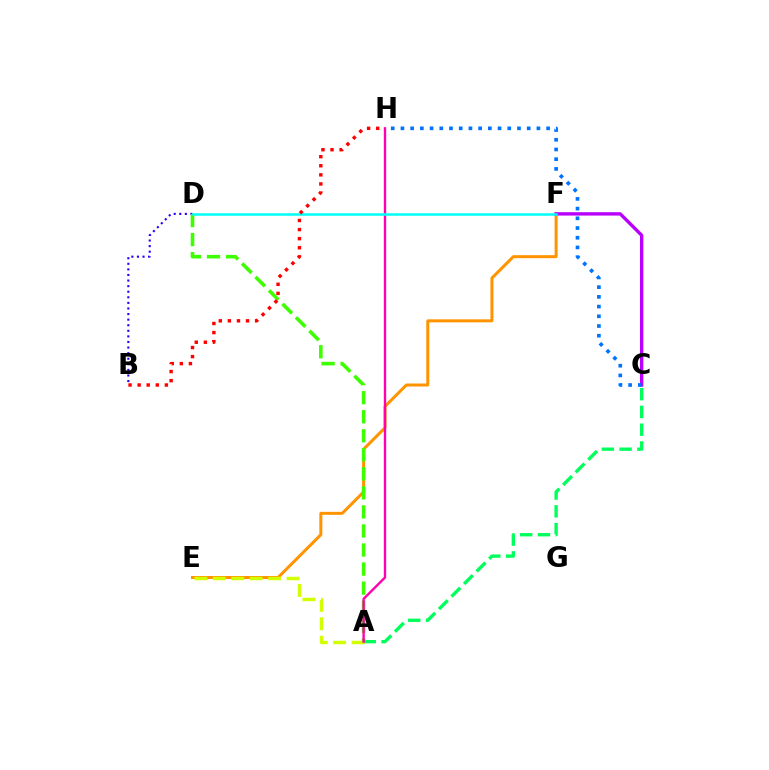{('A', 'C'): [{'color': '#00ff5c', 'line_style': 'dashed', 'thickness': 2.41}], ('E', 'F'): [{'color': '#ff9400', 'line_style': 'solid', 'thickness': 2.17}], ('C', 'F'): [{'color': '#b900ff', 'line_style': 'solid', 'thickness': 2.42}], ('B', 'D'): [{'color': '#2500ff', 'line_style': 'dotted', 'thickness': 1.52}], ('A', 'D'): [{'color': '#3dff00', 'line_style': 'dashed', 'thickness': 2.59}], ('C', 'H'): [{'color': '#0074ff', 'line_style': 'dotted', 'thickness': 2.64}], ('A', 'E'): [{'color': '#d1ff00', 'line_style': 'dashed', 'thickness': 2.5}], ('A', 'H'): [{'color': '#ff00ac', 'line_style': 'solid', 'thickness': 1.71}], ('D', 'F'): [{'color': '#00fff6', 'line_style': 'solid', 'thickness': 1.81}], ('B', 'H'): [{'color': '#ff0000', 'line_style': 'dotted', 'thickness': 2.47}]}